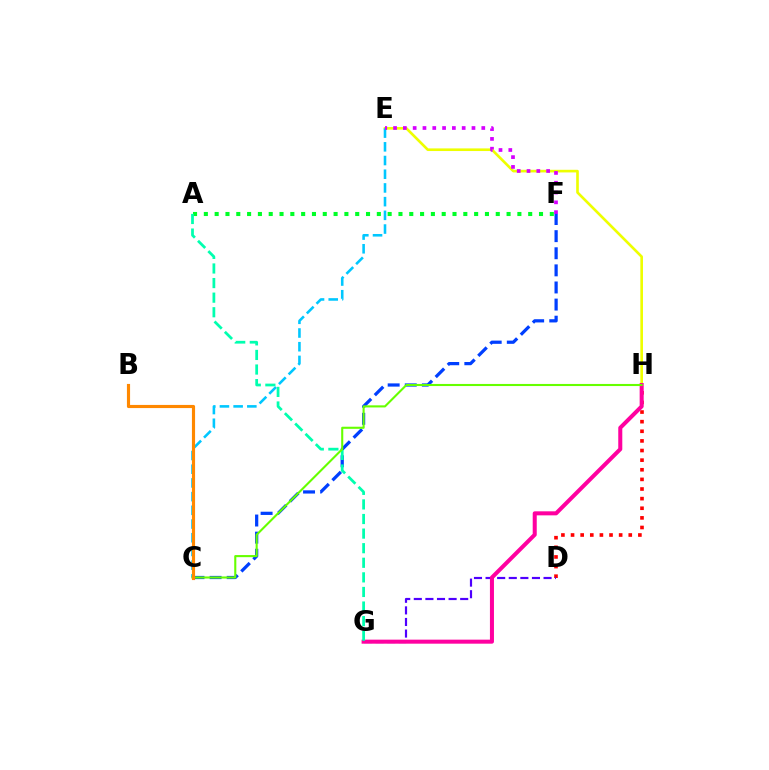{('E', 'H'): [{'color': '#eeff00', 'line_style': 'solid', 'thickness': 1.9}], ('D', 'H'): [{'color': '#ff0000', 'line_style': 'dotted', 'thickness': 2.61}], ('C', 'E'): [{'color': '#00c7ff', 'line_style': 'dashed', 'thickness': 1.86}], ('E', 'F'): [{'color': '#d600ff', 'line_style': 'dotted', 'thickness': 2.66}], ('A', 'F'): [{'color': '#00ff27', 'line_style': 'dotted', 'thickness': 2.94}], ('C', 'F'): [{'color': '#003fff', 'line_style': 'dashed', 'thickness': 2.32}], ('D', 'G'): [{'color': '#4f00ff', 'line_style': 'dashed', 'thickness': 1.58}], ('G', 'H'): [{'color': '#ff00a0', 'line_style': 'solid', 'thickness': 2.9}], ('A', 'G'): [{'color': '#00ffaf', 'line_style': 'dashed', 'thickness': 1.98}], ('C', 'H'): [{'color': '#66ff00', 'line_style': 'solid', 'thickness': 1.51}], ('B', 'C'): [{'color': '#ff8800', 'line_style': 'solid', 'thickness': 2.27}]}